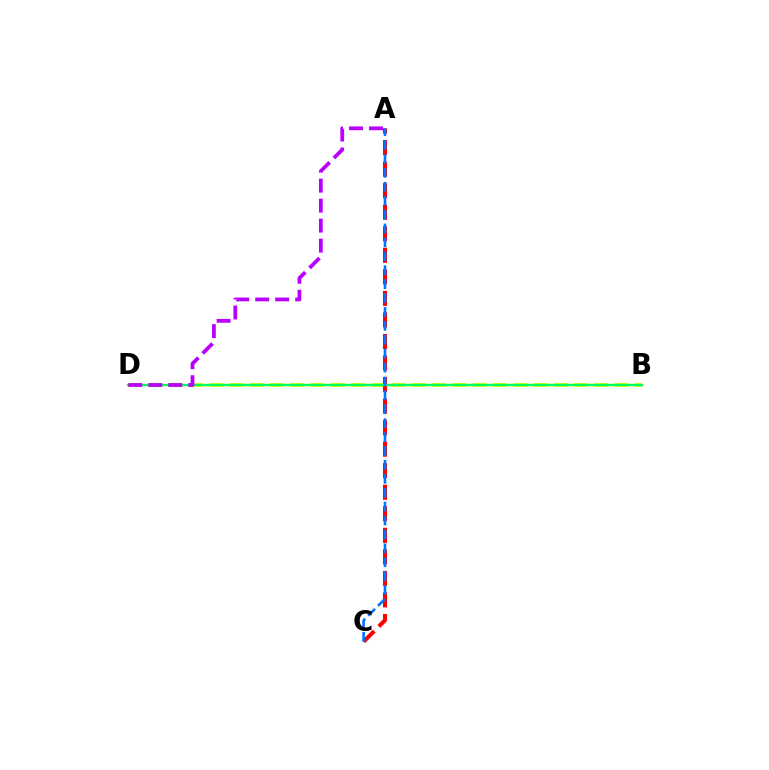{('B', 'D'): [{'color': '#d1ff00', 'line_style': 'dashed', 'thickness': 2.75}, {'color': '#00ff5c', 'line_style': 'solid', 'thickness': 1.69}], ('A', 'C'): [{'color': '#ff0000', 'line_style': 'dashed', 'thickness': 2.93}, {'color': '#0074ff', 'line_style': 'dashed', 'thickness': 1.89}], ('A', 'D'): [{'color': '#b900ff', 'line_style': 'dashed', 'thickness': 2.72}]}